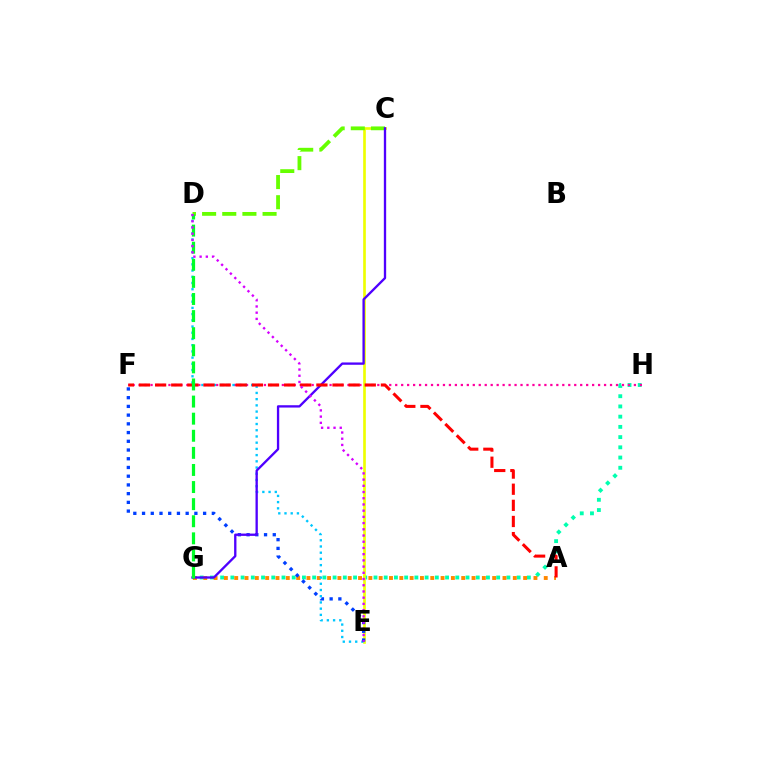{('G', 'H'): [{'color': '#00ffaf', 'line_style': 'dotted', 'thickness': 2.78}], ('C', 'E'): [{'color': '#eeff00', 'line_style': 'solid', 'thickness': 1.91}], ('F', 'H'): [{'color': '#ff00a0', 'line_style': 'dotted', 'thickness': 1.62}], ('A', 'G'): [{'color': '#ff8800', 'line_style': 'dotted', 'thickness': 2.8}], ('D', 'E'): [{'color': '#00c7ff', 'line_style': 'dotted', 'thickness': 1.69}, {'color': '#d600ff', 'line_style': 'dotted', 'thickness': 1.69}], ('E', 'F'): [{'color': '#003fff', 'line_style': 'dotted', 'thickness': 2.37}], ('C', 'D'): [{'color': '#66ff00', 'line_style': 'dashed', 'thickness': 2.74}], ('C', 'G'): [{'color': '#4f00ff', 'line_style': 'solid', 'thickness': 1.67}], ('A', 'F'): [{'color': '#ff0000', 'line_style': 'dashed', 'thickness': 2.19}], ('D', 'G'): [{'color': '#00ff27', 'line_style': 'dashed', 'thickness': 2.32}]}